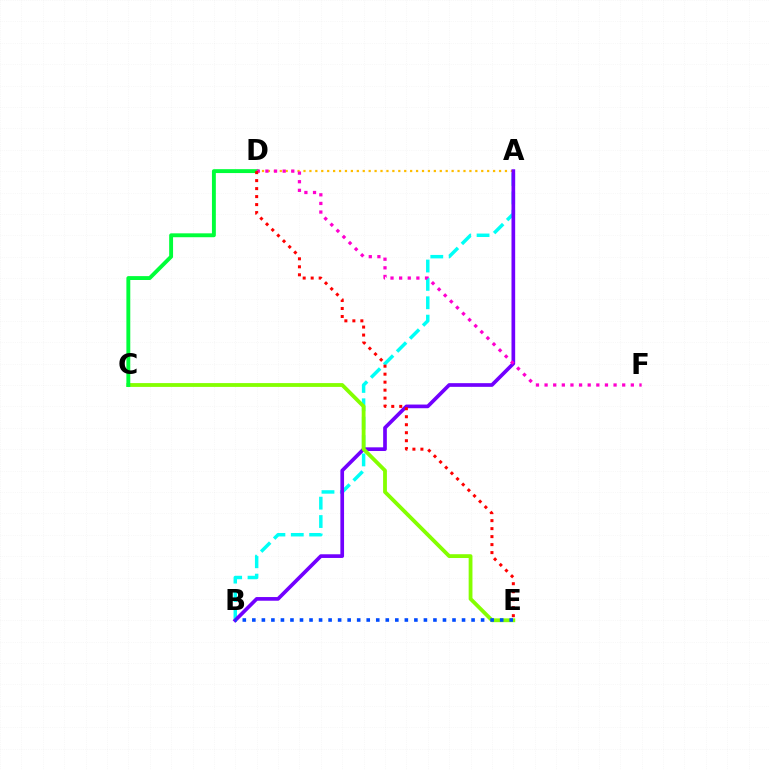{('A', 'B'): [{'color': '#00fff6', 'line_style': 'dashed', 'thickness': 2.5}, {'color': '#7200ff', 'line_style': 'solid', 'thickness': 2.65}], ('A', 'D'): [{'color': '#ffbd00', 'line_style': 'dotted', 'thickness': 1.61}], ('C', 'E'): [{'color': '#84ff00', 'line_style': 'solid', 'thickness': 2.74}], ('C', 'D'): [{'color': '#00ff39', 'line_style': 'solid', 'thickness': 2.8}], ('B', 'E'): [{'color': '#004bff', 'line_style': 'dotted', 'thickness': 2.59}], ('D', 'F'): [{'color': '#ff00cf', 'line_style': 'dotted', 'thickness': 2.34}], ('D', 'E'): [{'color': '#ff0000', 'line_style': 'dotted', 'thickness': 2.17}]}